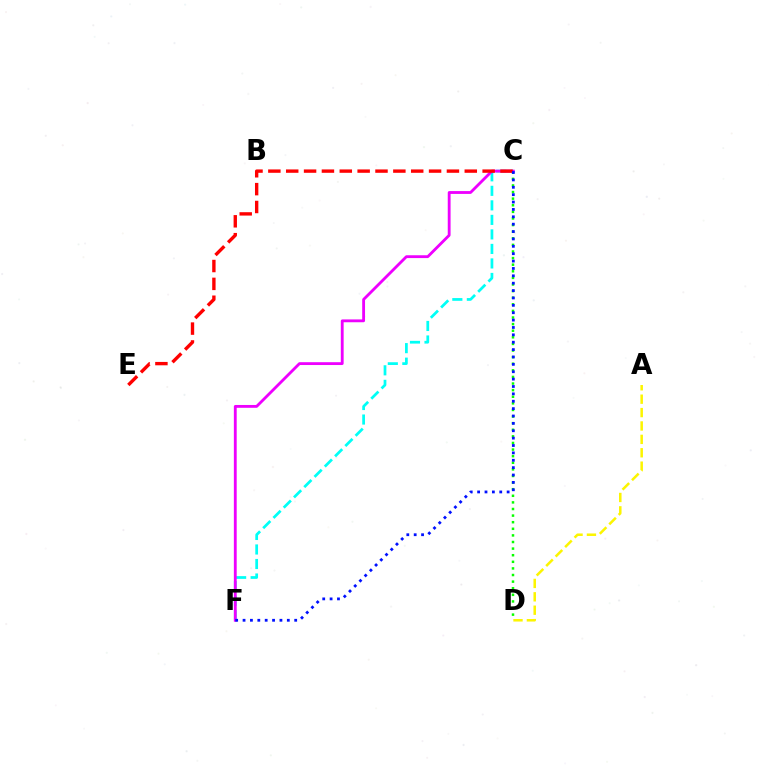{('C', 'F'): [{'color': '#00fff6', 'line_style': 'dashed', 'thickness': 1.97}, {'color': '#ee00ff', 'line_style': 'solid', 'thickness': 2.04}, {'color': '#0010ff', 'line_style': 'dotted', 'thickness': 2.0}], ('C', 'D'): [{'color': '#08ff00', 'line_style': 'dotted', 'thickness': 1.79}], ('C', 'E'): [{'color': '#ff0000', 'line_style': 'dashed', 'thickness': 2.43}], ('A', 'D'): [{'color': '#fcf500', 'line_style': 'dashed', 'thickness': 1.82}]}